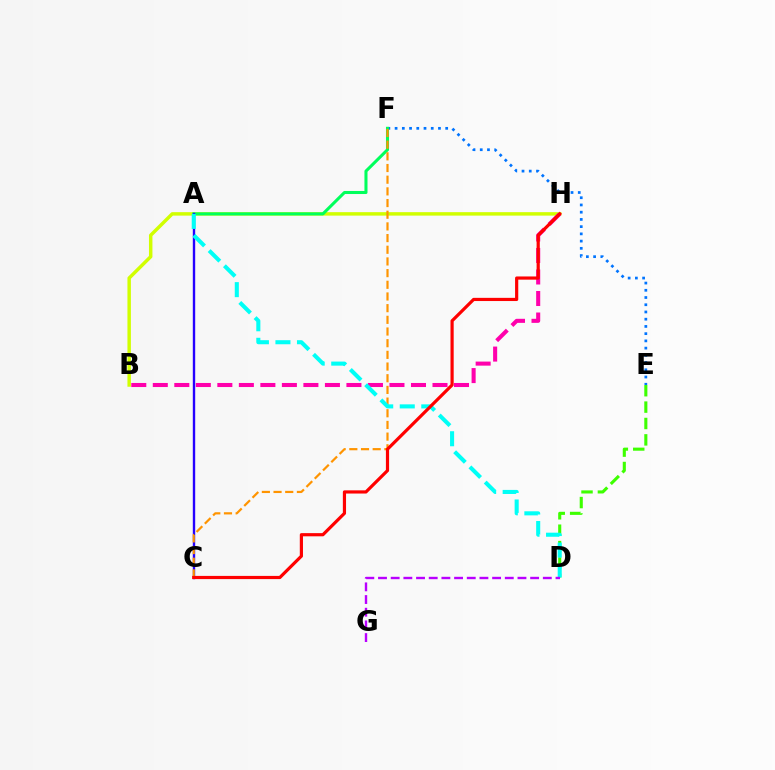{('E', 'F'): [{'color': '#0074ff', 'line_style': 'dotted', 'thickness': 1.96}], ('B', 'H'): [{'color': '#d1ff00', 'line_style': 'solid', 'thickness': 2.49}, {'color': '#ff00ac', 'line_style': 'dashed', 'thickness': 2.92}], ('D', 'E'): [{'color': '#3dff00', 'line_style': 'dashed', 'thickness': 2.23}], ('A', 'F'): [{'color': '#00ff5c', 'line_style': 'solid', 'thickness': 2.2}], ('A', 'C'): [{'color': '#2500ff', 'line_style': 'solid', 'thickness': 1.71}], ('C', 'F'): [{'color': '#ff9400', 'line_style': 'dashed', 'thickness': 1.59}], ('A', 'D'): [{'color': '#00fff6', 'line_style': 'dashed', 'thickness': 2.93}], ('C', 'H'): [{'color': '#ff0000', 'line_style': 'solid', 'thickness': 2.29}], ('D', 'G'): [{'color': '#b900ff', 'line_style': 'dashed', 'thickness': 1.72}]}